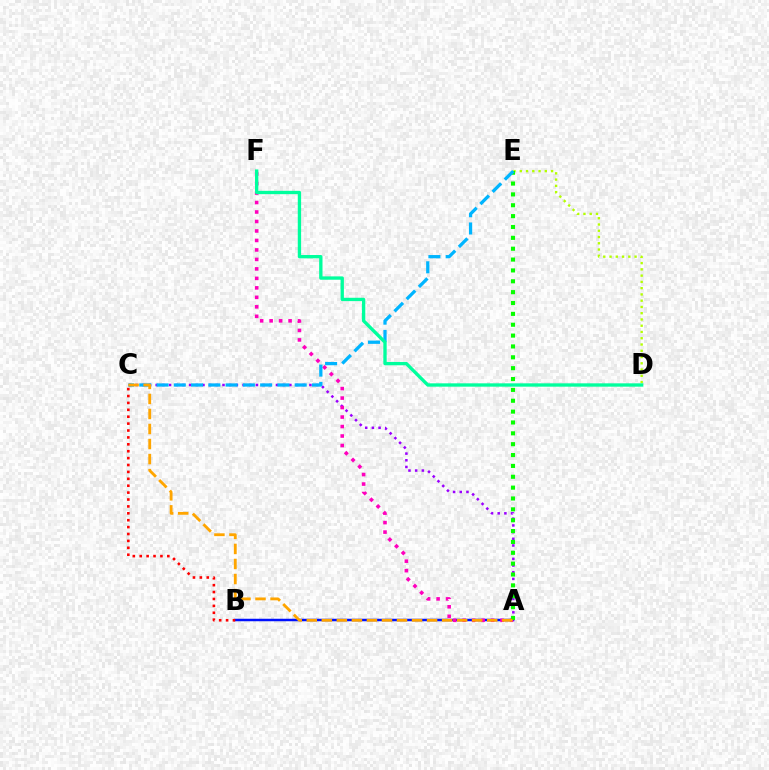{('D', 'E'): [{'color': '#b3ff00', 'line_style': 'dotted', 'thickness': 1.7}], ('A', 'B'): [{'color': '#0010ff', 'line_style': 'solid', 'thickness': 1.8}], ('A', 'C'): [{'color': '#9b00ff', 'line_style': 'dotted', 'thickness': 1.82}, {'color': '#ffa500', 'line_style': 'dashed', 'thickness': 2.04}], ('B', 'C'): [{'color': '#ff0000', 'line_style': 'dotted', 'thickness': 1.87}], ('A', 'F'): [{'color': '#ff00bd', 'line_style': 'dotted', 'thickness': 2.58}], ('A', 'E'): [{'color': '#08ff00', 'line_style': 'dotted', 'thickness': 2.95}], ('C', 'E'): [{'color': '#00b5ff', 'line_style': 'dashed', 'thickness': 2.35}], ('D', 'F'): [{'color': '#00ff9d', 'line_style': 'solid', 'thickness': 2.4}]}